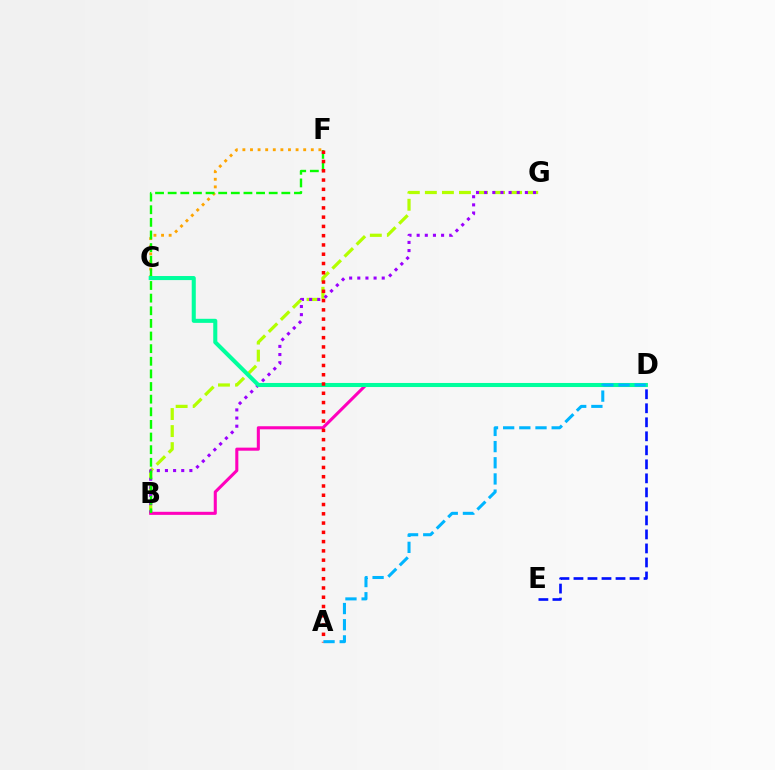{('B', 'G'): [{'color': '#b3ff00', 'line_style': 'dashed', 'thickness': 2.32}, {'color': '#9b00ff', 'line_style': 'dotted', 'thickness': 2.21}], ('C', 'F'): [{'color': '#ffa500', 'line_style': 'dotted', 'thickness': 2.06}], ('B', 'D'): [{'color': '#ff00bd', 'line_style': 'solid', 'thickness': 2.21}], ('B', 'F'): [{'color': '#08ff00', 'line_style': 'dashed', 'thickness': 1.72}], ('C', 'D'): [{'color': '#00ff9d', 'line_style': 'solid', 'thickness': 2.93}], ('A', 'F'): [{'color': '#ff0000', 'line_style': 'dotted', 'thickness': 2.52}], ('D', 'E'): [{'color': '#0010ff', 'line_style': 'dashed', 'thickness': 1.9}], ('A', 'D'): [{'color': '#00b5ff', 'line_style': 'dashed', 'thickness': 2.2}]}